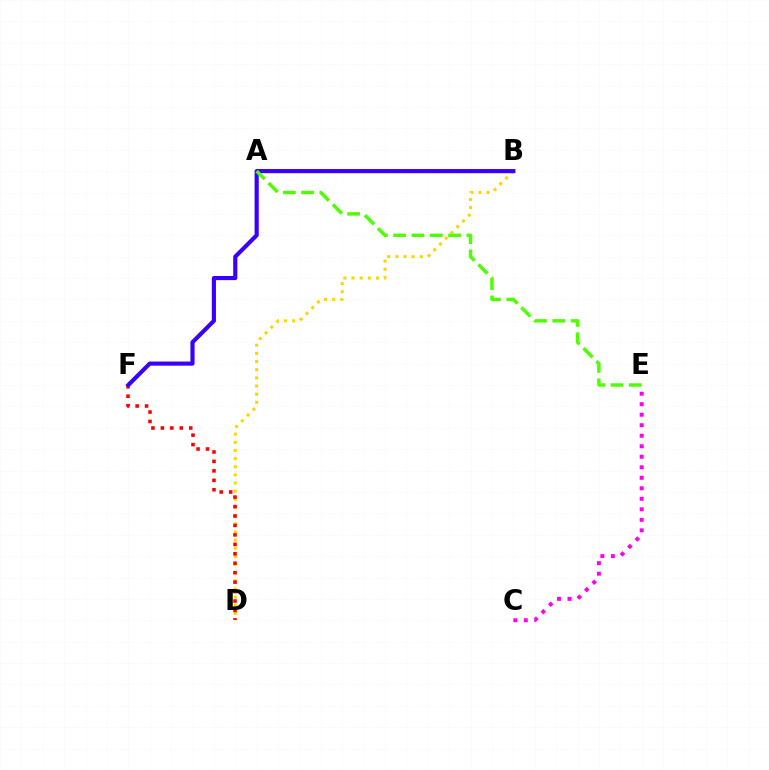{('A', 'B'): [{'color': '#009eff', 'line_style': 'dotted', 'thickness': 1.63}, {'color': '#00ff86', 'line_style': 'solid', 'thickness': 1.83}], ('B', 'D'): [{'color': '#ffd500', 'line_style': 'dotted', 'thickness': 2.21}], ('C', 'E'): [{'color': '#ff00ed', 'line_style': 'dotted', 'thickness': 2.86}], ('D', 'F'): [{'color': '#ff0000', 'line_style': 'dotted', 'thickness': 2.57}], ('B', 'F'): [{'color': '#3700ff', 'line_style': 'solid', 'thickness': 2.98}], ('A', 'E'): [{'color': '#4fff00', 'line_style': 'dashed', 'thickness': 2.49}]}